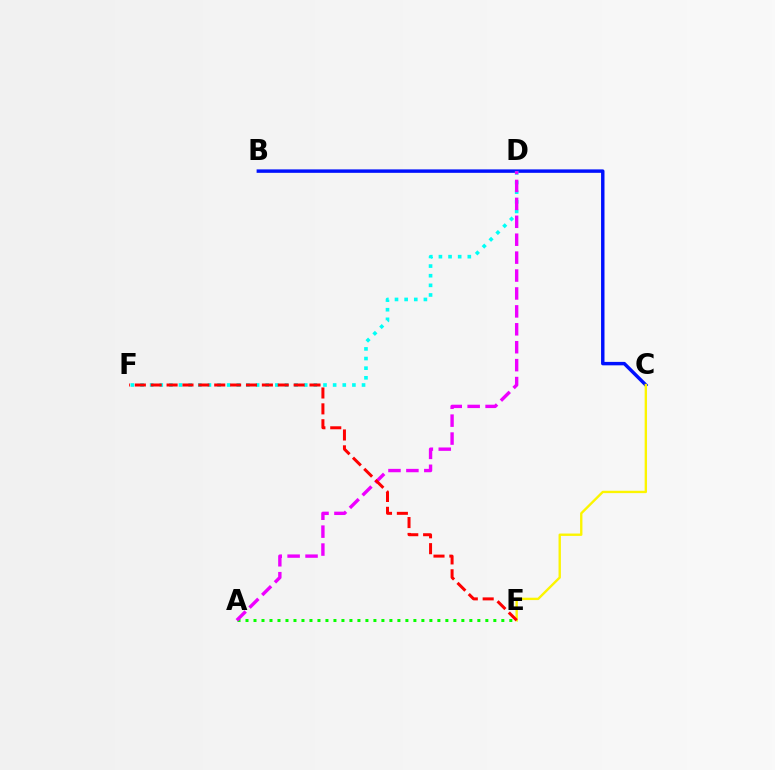{('B', 'C'): [{'color': '#0010ff', 'line_style': 'solid', 'thickness': 2.48}], ('A', 'E'): [{'color': '#08ff00', 'line_style': 'dotted', 'thickness': 2.17}], ('D', 'F'): [{'color': '#00fff6', 'line_style': 'dotted', 'thickness': 2.62}], ('A', 'D'): [{'color': '#ee00ff', 'line_style': 'dashed', 'thickness': 2.43}], ('C', 'E'): [{'color': '#fcf500', 'line_style': 'solid', 'thickness': 1.71}], ('E', 'F'): [{'color': '#ff0000', 'line_style': 'dashed', 'thickness': 2.16}]}